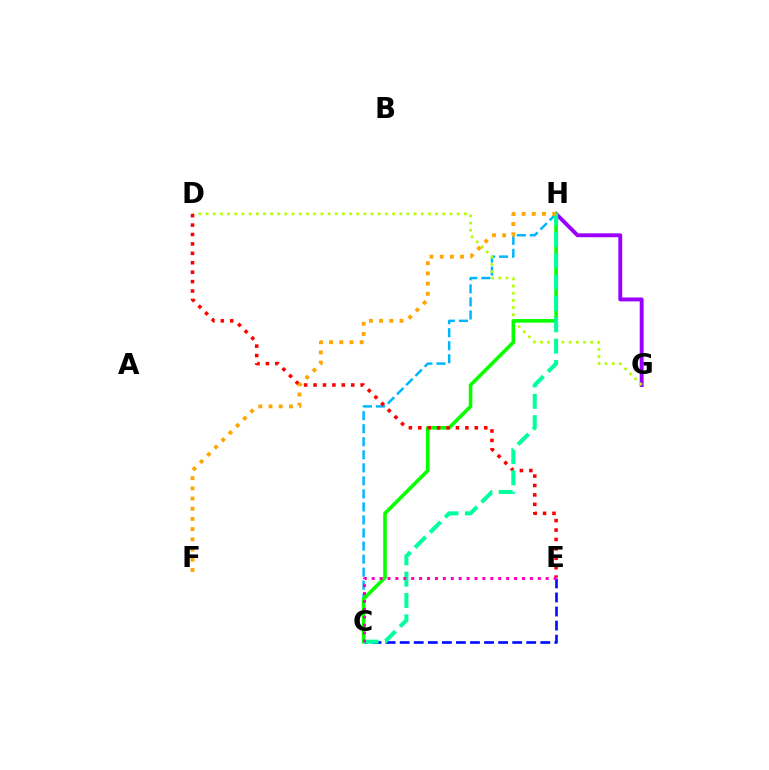{('G', 'H'): [{'color': '#9b00ff', 'line_style': 'solid', 'thickness': 2.8}], ('C', 'H'): [{'color': '#00b5ff', 'line_style': 'dashed', 'thickness': 1.77}, {'color': '#08ff00', 'line_style': 'solid', 'thickness': 2.59}, {'color': '#00ff9d', 'line_style': 'dashed', 'thickness': 2.9}], ('D', 'G'): [{'color': '#b3ff00', 'line_style': 'dotted', 'thickness': 1.95}], ('C', 'E'): [{'color': '#0010ff', 'line_style': 'dashed', 'thickness': 1.91}, {'color': '#ff00bd', 'line_style': 'dotted', 'thickness': 2.15}], ('D', 'E'): [{'color': '#ff0000', 'line_style': 'dotted', 'thickness': 2.56}], ('F', 'H'): [{'color': '#ffa500', 'line_style': 'dotted', 'thickness': 2.77}]}